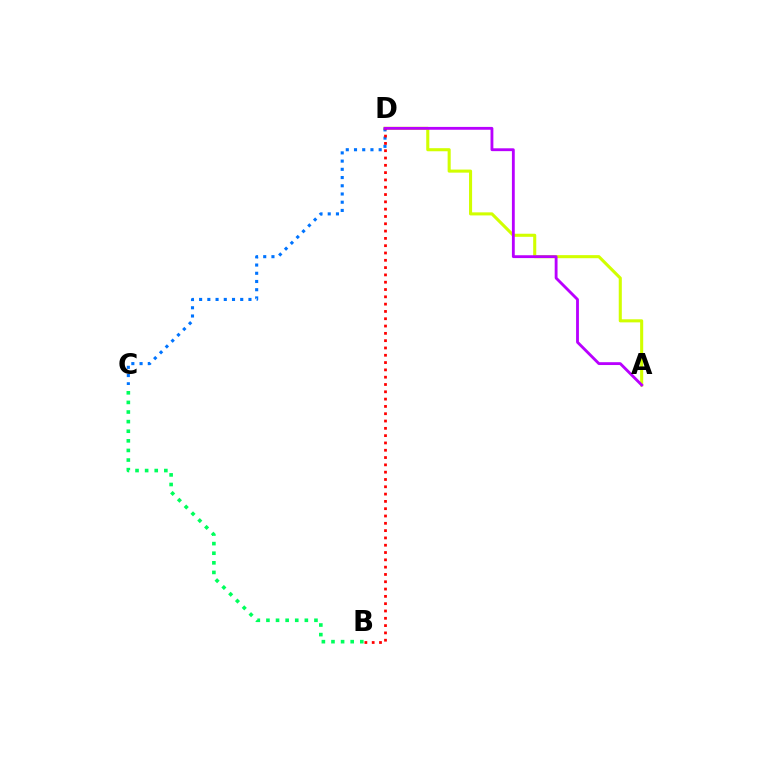{('A', 'D'): [{'color': '#d1ff00', 'line_style': 'solid', 'thickness': 2.22}, {'color': '#b900ff', 'line_style': 'solid', 'thickness': 2.04}], ('C', 'D'): [{'color': '#0074ff', 'line_style': 'dotted', 'thickness': 2.23}], ('B', 'C'): [{'color': '#00ff5c', 'line_style': 'dotted', 'thickness': 2.61}], ('B', 'D'): [{'color': '#ff0000', 'line_style': 'dotted', 'thickness': 1.99}]}